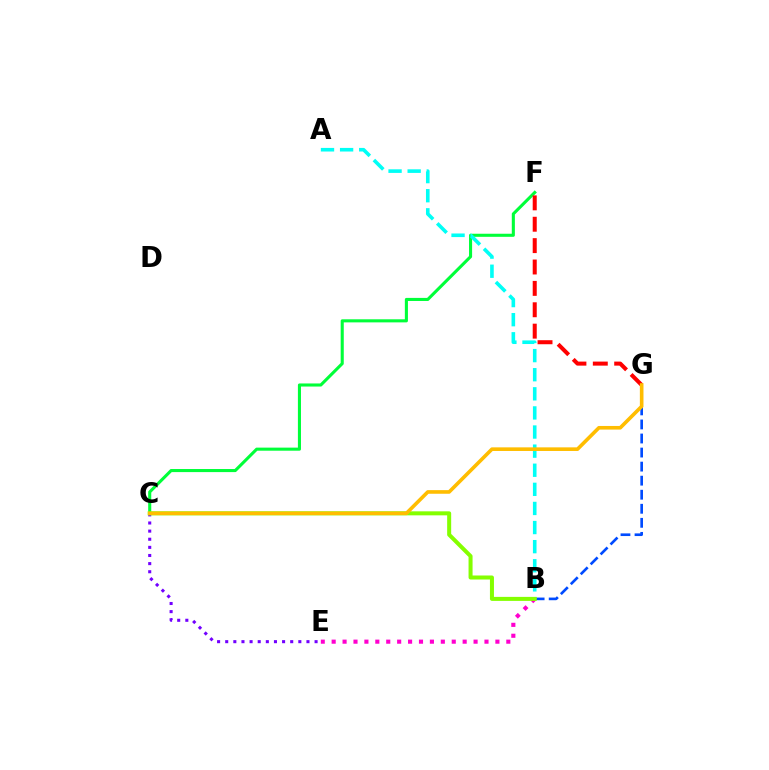{('C', 'F'): [{'color': '#00ff39', 'line_style': 'solid', 'thickness': 2.22}], ('B', 'G'): [{'color': '#004bff', 'line_style': 'dashed', 'thickness': 1.91}], ('A', 'B'): [{'color': '#00fff6', 'line_style': 'dashed', 'thickness': 2.6}], ('C', 'E'): [{'color': '#7200ff', 'line_style': 'dotted', 'thickness': 2.21}], ('F', 'G'): [{'color': '#ff0000', 'line_style': 'dashed', 'thickness': 2.9}], ('B', 'E'): [{'color': '#ff00cf', 'line_style': 'dotted', 'thickness': 2.97}], ('B', 'C'): [{'color': '#84ff00', 'line_style': 'solid', 'thickness': 2.89}], ('C', 'G'): [{'color': '#ffbd00', 'line_style': 'solid', 'thickness': 2.61}]}